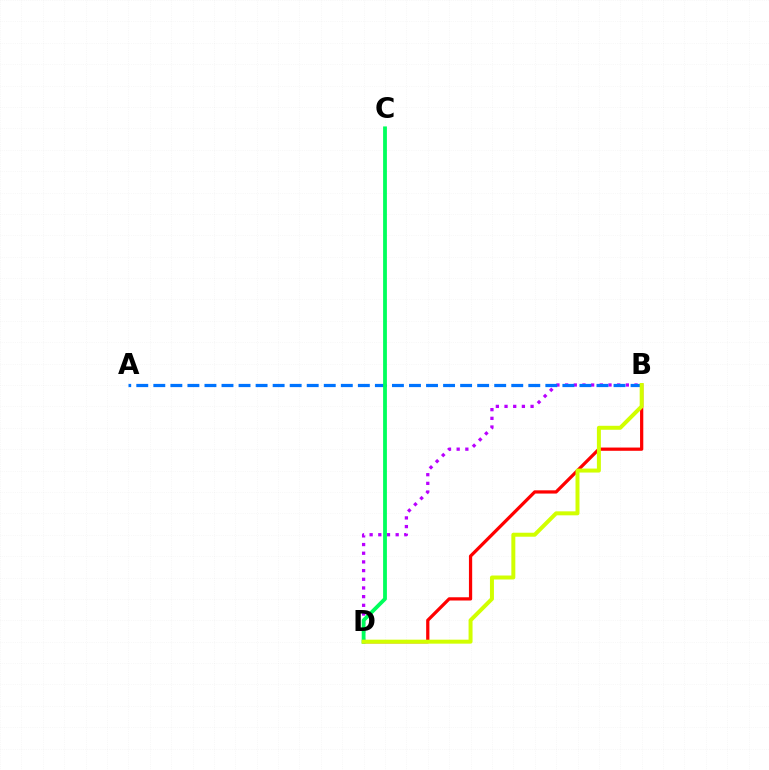{('B', 'D'): [{'color': '#b900ff', 'line_style': 'dotted', 'thickness': 2.36}, {'color': '#ff0000', 'line_style': 'solid', 'thickness': 2.33}, {'color': '#d1ff00', 'line_style': 'solid', 'thickness': 2.87}], ('A', 'B'): [{'color': '#0074ff', 'line_style': 'dashed', 'thickness': 2.32}], ('C', 'D'): [{'color': '#00ff5c', 'line_style': 'solid', 'thickness': 2.74}]}